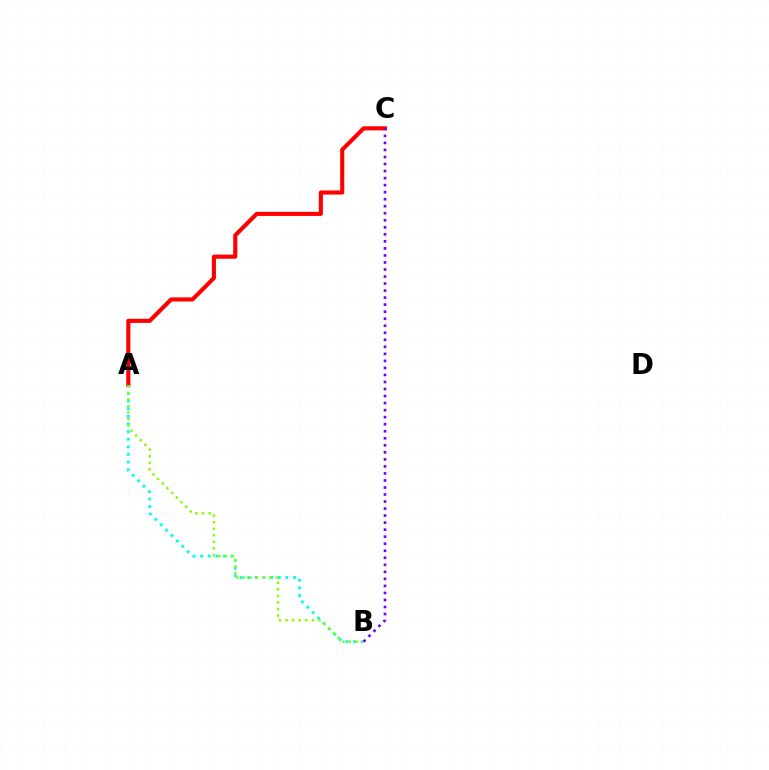{('A', 'C'): [{'color': '#ff0000', 'line_style': 'solid', 'thickness': 2.96}], ('A', 'B'): [{'color': '#00fff6', 'line_style': 'dotted', 'thickness': 2.07}, {'color': '#84ff00', 'line_style': 'dotted', 'thickness': 1.78}], ('B', 'C'): [{'color': '#7200ff', 'line_style': 'dotted', 'thickness': 1.91}]}